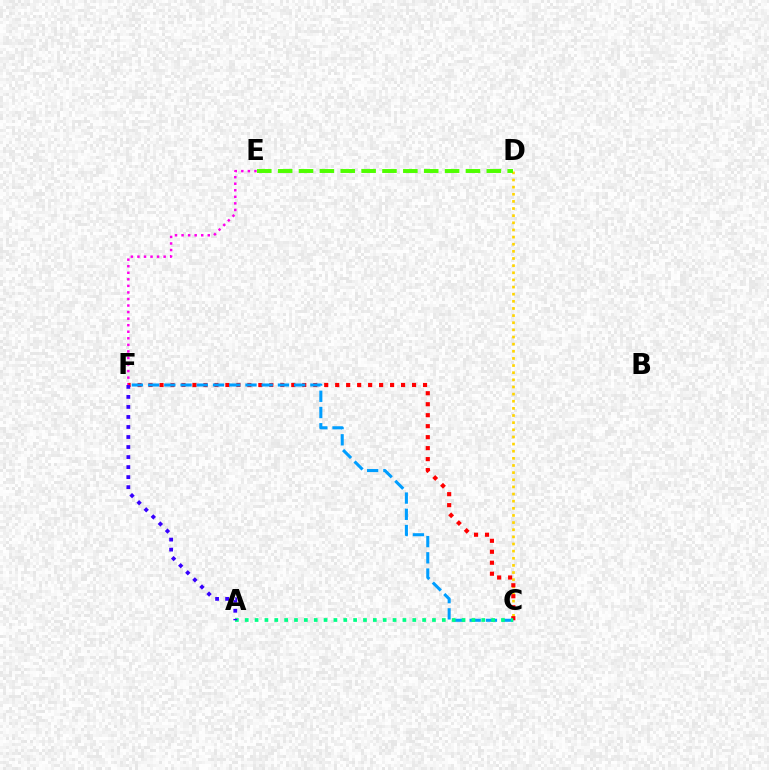{('E', 'F'): [{'color': '#ff00ed', 'line_style': 'dotted', 'thickness': 1.78}], ('C', 'D'): [{'color': '#ffd500', 'line_style': 'dotted', 'thickness': 1.94}], ('C', 'F'): [{'color': '#ff0000', 'line_style': 'dotted', 'thickness': 2.98}, {'color': '#009eff', 'line_style': 'dashed', 'thickness': 2.2}], ('D', 'E'): [{'color': '#4fff00', 'line_style': 'dashed', 'thickness': 2.83}], ('A', 'C'): [{'color': '#00ff86', 'line_style': 'dotted', 'thickness': 2.68}], ('A', 'F'): [{'color': '#3700ff', 'line_style': 'dotted', 'thickness': 2.72}]}